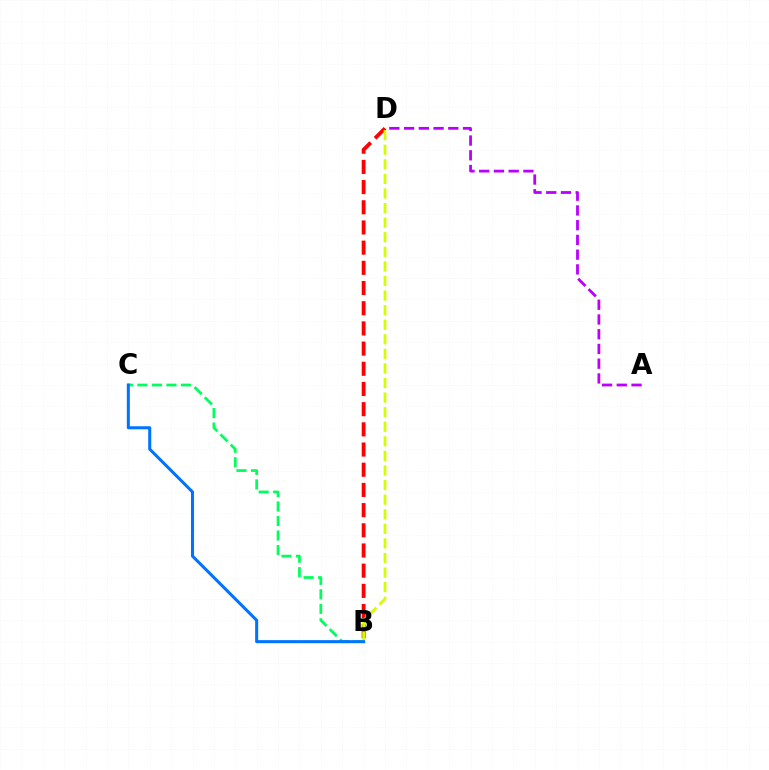{('B', 'D'): [{'color': '#ff0000', 'line_style': 'dashed', 'thickness': 2.74}, {'color': '#d1ff00', 'line_style': 'dashed', 'thickness': 1.98}], ('B', 'C'): [{'color': '#00ff5c', 'line_style': 'dashed', 'thickness': 1.97}, {'color': '#0074ff', 'line_style': 'solid', 'thickness': 2.2}], ('A', 'D'): [{'color': '#b900ff', 'line_style': 'dashed', 'thickness': 2.0}]}